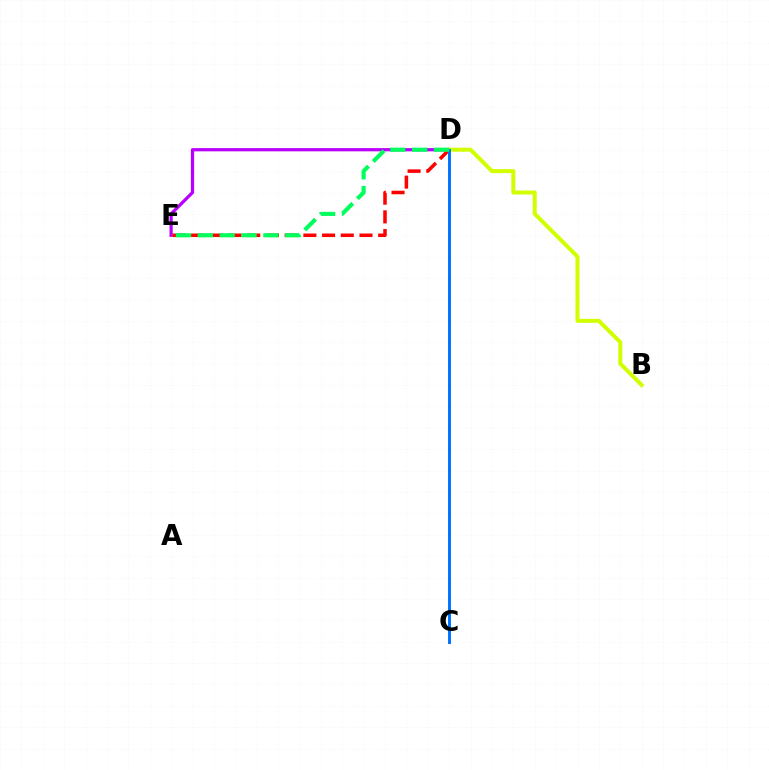{('D', 'E'): [{'color': '#b900ff', 'line_style': 'solid', 'thickness': 2.33}, {'color': '#ff0000', 'line_style': 'dashed', 'thickness': 2.54}, {'color': '#00ff5c', 'line_style': 'dashed', 'thickness': 2.97}], ('B', 'D'): [{'color': '#d1ff00', 'line_style': 'solid', 'thickness': 2.89}], ('C', 'D'): [{'color': '#0074ff', 'line_style': 'solid', 'thickness': 2.13}]}